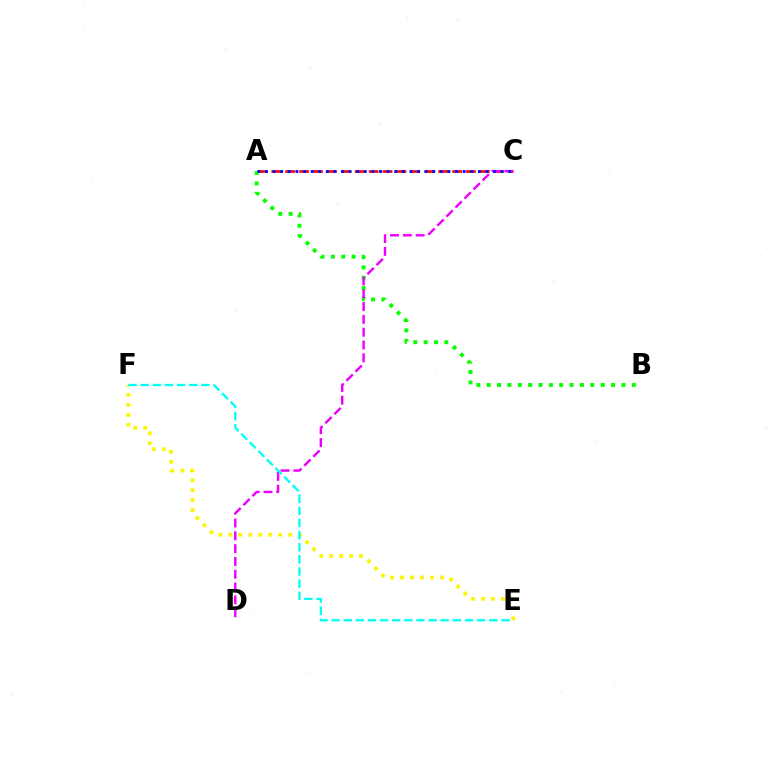{('A', 'C'): [{'color': '#ff0000', 'line_style': 'dashed', 'thickness': 1.89}, {'color': '#0010ff', 'line_style': 'dotted', 'thickness': 2.06}], ('A', 'B'): [{'color': '#08ff00', 'line_style': 'dotted', 'thickness': 2.82}], ('C', 'D'): [{'color': '#ee00ff', 'line_style': 'dashed', 'thickness': 1.74}], ('E', 'F'): [{'color': '#fcf500', 'line_style': 'dotted', 'thickness': 2.71}, {'color': '#00fff6', 'line_style': 'dashed', 'thickness': 1.65}]}